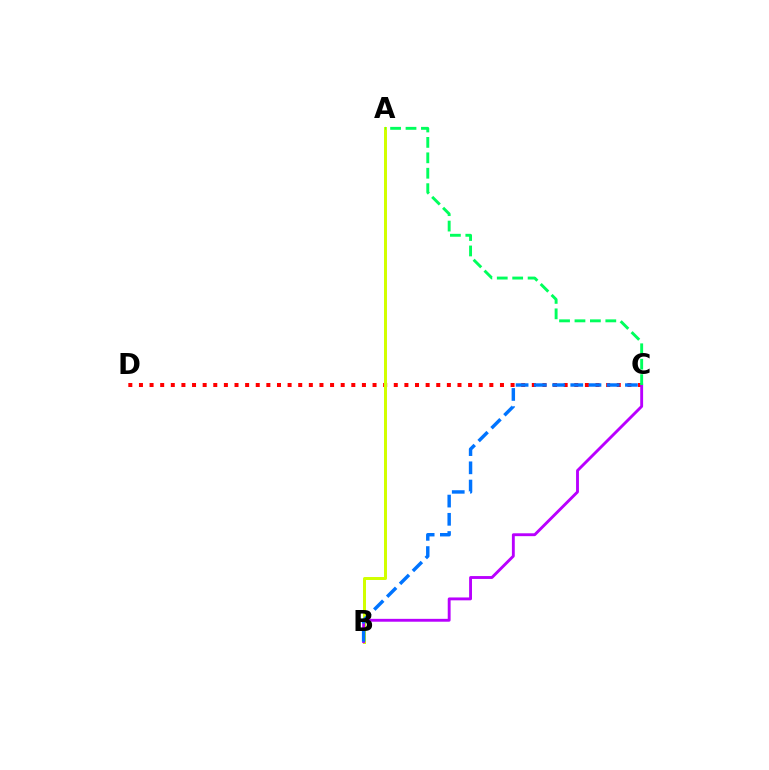{('C', 'D'): [{'color': '#ff0000', 'line_style': 'dotted', 'thickness': 2.88}], ('A', 'B'): [{'color': '#d1ff00', 'line_style': 'solid', 'thickness': 2.15}], ('B', 'C'): [{'color': '#b900ff', 'line_style': 'solid', 'thickness': 2.07}, {'color': '#0074ff', 'line_style': 'dashed', 'thickness': 2.48}], ('A', 'C'): [{'color': '#00ff5c', 'line_style': 'dashed', 'thickness': 2.1}]}